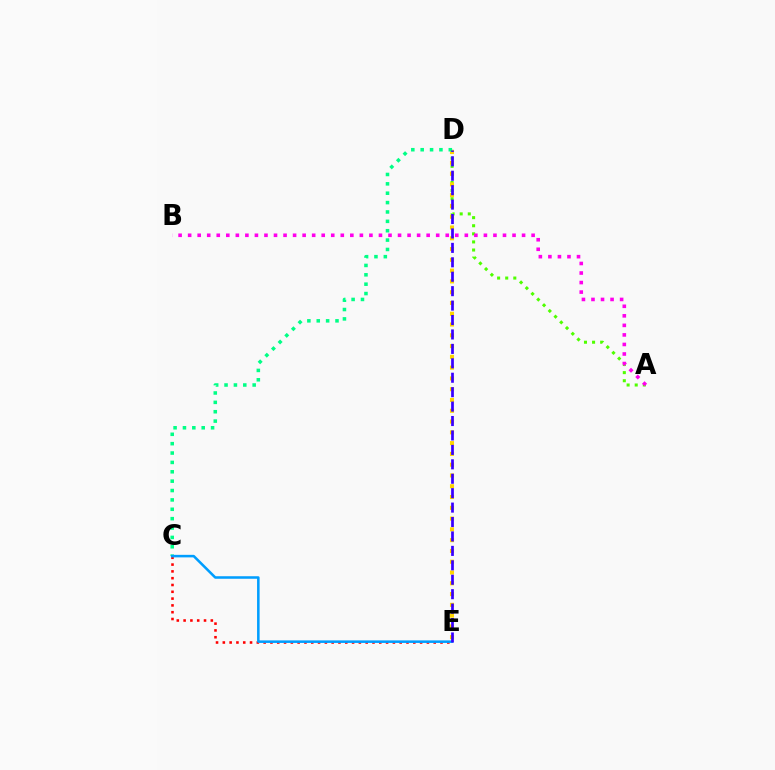{('A', 'D'): [{'color': '#4fff00', 'line_style': 'dotted', 'thickness': 2.2}], ('D', 'E'): [{'color': '#ffd500', 'line_style': 'dotted', 'thickness': 2.93}, {'color': '#3700ff', 'line_style': 'dashed', 'thickness': 1.96}], ('C', 'D'): [{'color': '#00ff86', 'line_style': 'dotted', 'thickness': 2.55}], ('C', 'E'): [{'color': '#ff0000', 'line_style': 'dotted', 'thickness': 1.85}, {'color': '#009eff', 'line_style': 'solid', 'thickness': 1.83}], ('A', 'B'): [{'color': '#ff00ed', 'line_style': 'dotted', 'thickness': 2.59}]}